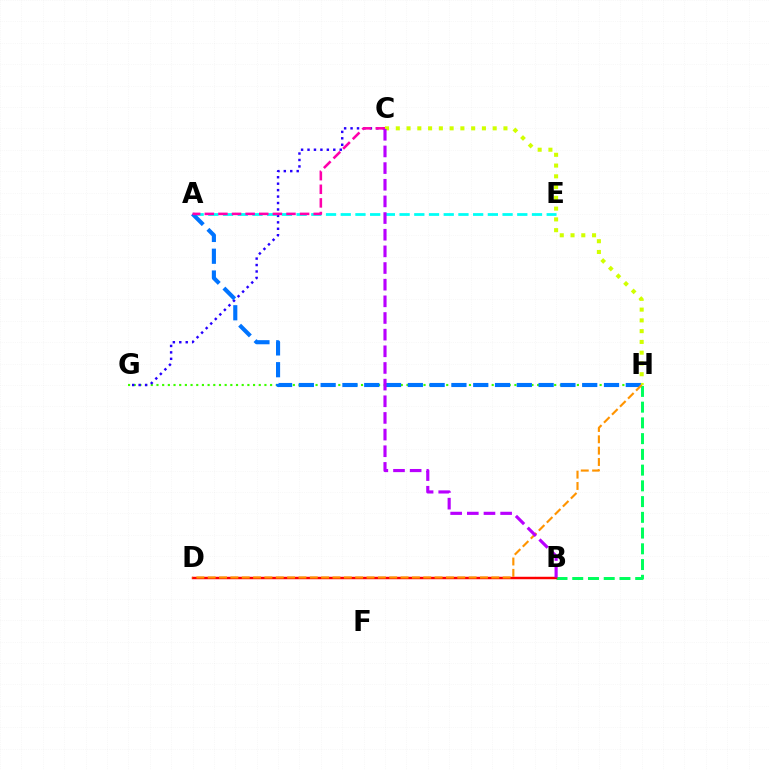{('G', 'H'): [{'color': '#3dff00', 'line_style': 'dotted', 'thickness': 1.54}], ('C', 'G'): [{'color': '#2500ff', 'line_style': 'dotted', 'thickness': 1.75}], ('A', 'E'): [{'color': '#00fff6', 'line_style': 'dashed', 'thickness': 2.0}], ('C', 'H'): [{'color': '#d1ff00', 'line_style': 'dotted', 'thickness': 2.93}], ('B', 'H'): [{'color': '#00ff5c', 'line_style': 'dashed', 'thickness': 2.14}], ('A', 'H'): [{'color': '#0074ff', 'line_style': 'dashed', 'thickness': 2.96}], ('A', 'C'): [{'color': '#ff00ac', 'line_style': 'dashed', 'thickness': 1.85}], ('B', 'D'): [{'color': '#ff0000', 'line_style': 'solid', 'thickness': 1.76}], ('D', 'H'): [{'color': '#ff9400', 'line_style': 'dashed', 'thickness': 1.54}], ('B', 'C'): [{'color': '#b900ff', 'line_style': 'dashed', 'thickness': 2.26}]}